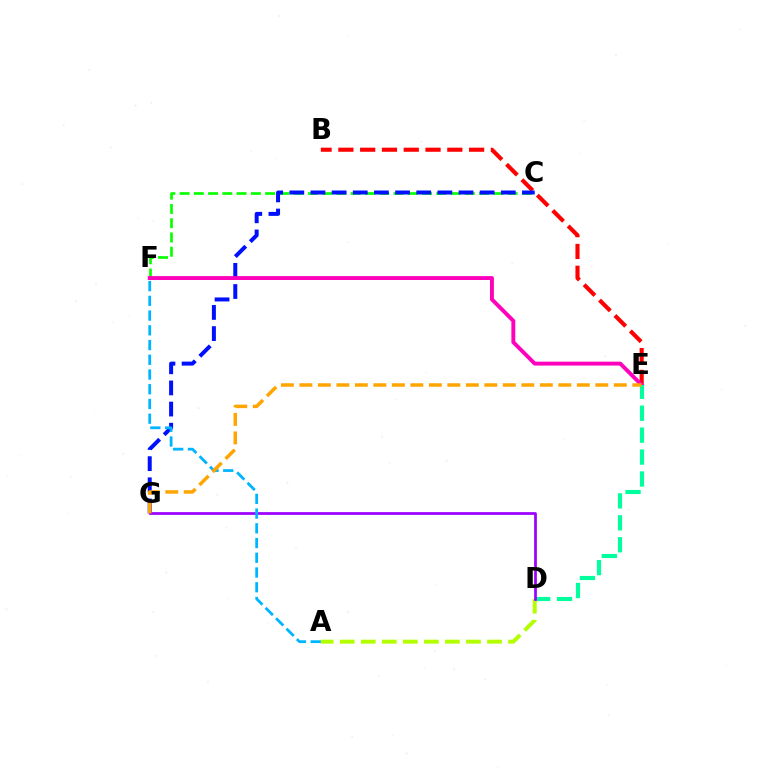{('C', 'F'): [{'color': '#08ff00', 'line_style': 'dashed', 'thickness': 1.94}], ('B', 'E'): [{'color': '#ff0000', 'line_style': 'dashed', 'thickness': 2.96}], ('C', 'G'): [{'color': '#0010ff', 'line_style': 'dashed', 'thickness': 2.87}], ('E', 'F'): [{'color': '#ff00bd', 'line_style': 'solid', 'thickness': 2.8}], ('D', 'E'): [{'color': '#00ff9d', 'line_style': 'dashed', 'thickness': 2.98}], ('A', 'D'): [{'color': '#b3ff00', 'line_style': 'dashed', 'thickness': 2.86}], ('D', 'G'): [{'color': '#9b00ff', 'line_style': 'solid', 'thickness': 1.96}], ('A', 'F'): [{'color': '#00b5ff', 'line_style': 'dashed', 'thickness': 2.0}], ('E', 'G'): [{'color': '#ffa500', 'line_style': 'dashed', 'thickness': 2.51}]}